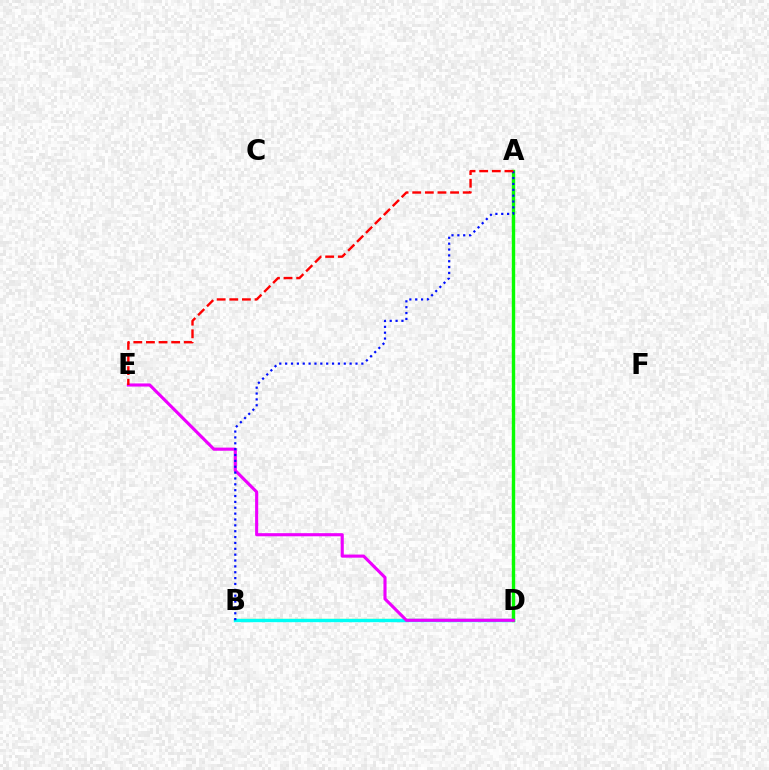{('B', 'D'): [{'color': '#fcf500', 'line_style': 'solid', 'thickness': 1.61}, {'color': '#00fff6', 'line_style': 'solid', 'thickness': 2.44}], ('A', 'D'): [{'color': '#08ff00', 'line_style': 'solid', 'thickness': 2.45}], ('D', 'E'): [{'color': '#ee00ff', 'line_style': 'solid', 'thickness': 2.24}], ('A', 'B'): [{'color': '#0010ff', 'line_style': 'dotted', 'thickness': 1.59}], ('A', 'E'): [{'color': '#ff0000', 'line_style': 'dashed', 'thickness': 1.71}]}